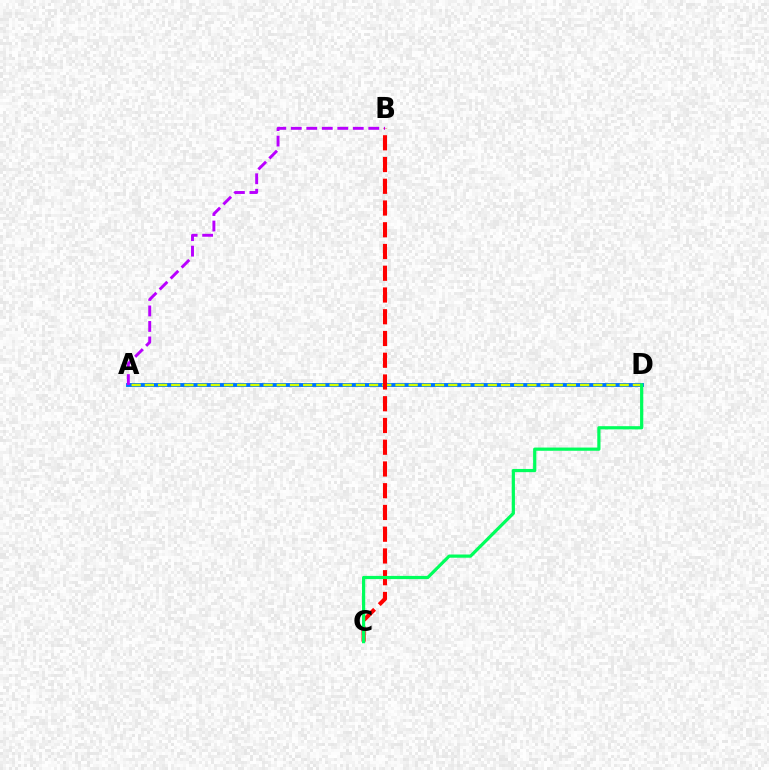{('A', 'D'): [{'color': '#0074ff', 'line_style': 'solid', 'thickness': 2.8}, {'color': '#d1ff00', 'line_style': 'dashed', 'thickness': 1.79}], ('A', 'B'): [{'color': '#b900ff', 'line_style': 'dashed', 'thickness': 2.11}], ('B', 'C'): [{'color': '#ff0000', 'line_style': 'dashed', 'thickness': 2.95}], ('C', 'D'): [{'color': '#00ff5c', 'line_style': 'solid', 'thickness': 2.31}]}